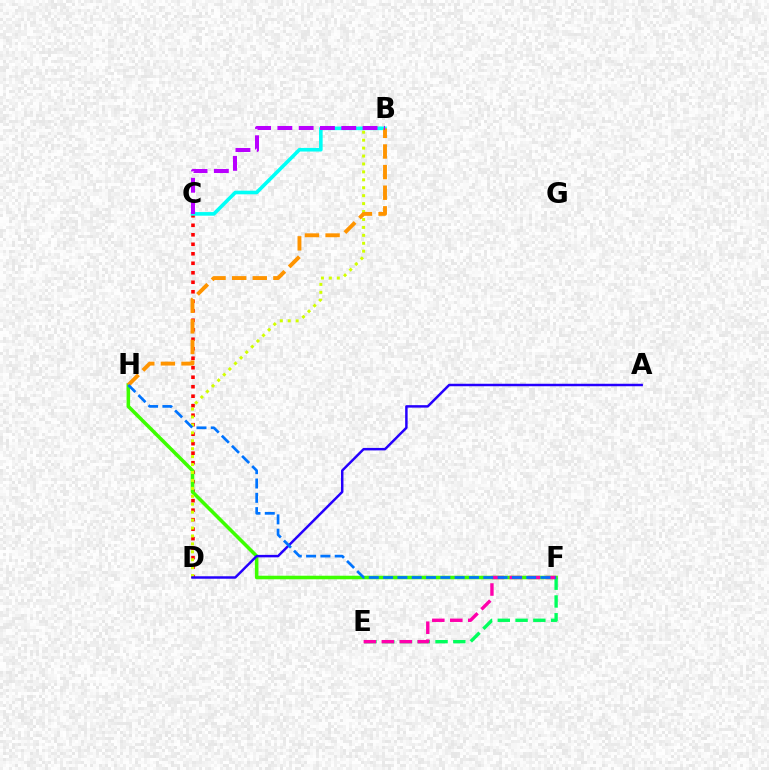{('C', 'D'): [{'color': '#ff0000', 'line_style': 'dotted', 'thickness': 2.58}], ('F', 'H'): [{'color': '#3dff00', 'line_style': 'solid', 'thickness': 2.56}, {'color': '#0074ff', 'line_style': 'dashed', 'thickness': 1.94}], ('B', 'D'): [{'color': '#d1ff00', 'line_style': 'dotted', 'thickness': 2.15}], ('B', 'C'): [{'color': '#00fff6', 'line_style': 'solid', 'thickness': 2.6}, {'color': '#b900ff', 'line_style': 'dashed', 'thickness': 2.89}], ('B', 'H'): [{'color': '#ff9400', 'line_style': 'dashed', 'thickness': 2.8}], ('A', 'D'): [{'color': '#2500ff', 'line_style': 'solid', 'thickness': 1.78}], ('E', 'F'): [{'color': '#00ff5c', 'line_style': 'dashed', 'thickness': 2.42}, {'color': '#ff00ac', 'line_style': 'dashed', 'thickness': 2.44}]}